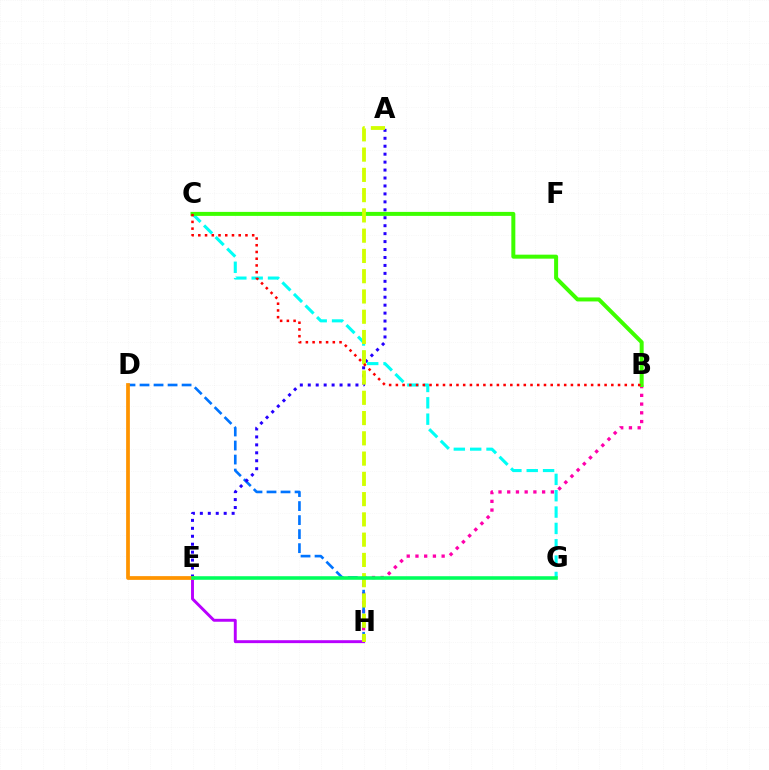{('C', 'G'): [{'color': '#00fff6', 'line_style': 'dashed', 'thickness': 2.22}], ('B', 'H'): [{'color': '#ff00ac', 'line_style': 'dotted', 'thickness': 2.37}], ('D', 'H'): [{'color': '#0074ff', 'line_style': 'dashed', 'thickness': 1.91}], ('B', 'C'): [{'color': '#3dff00', 'line_style': 'solid', 'thickness': 2.88}, {'color': '#ff0000', 'line_style': 'dotted', 'thickness': 1.83}], ('E', 'H'): [{'color': '#b900ff', 'line_style': 'solid', 'thickness': 2.1}], ('A', 'E'): [{'color': '#2500ff', 'line_style': 'dotted', 'thickness': 2.16}], ('D', 'E'): [{'color': '#ff9400', 'line_style': 'solid', 'thickness': 2.7}], ('A', 'H'): [{'color': '#d1ff00', 'line_style': 'dashed', 'thickness': 2.75}], ('E', 'G'): [{'color': '#00ff5c', 'line_style': 'solid', 'thickness': 2.56}]}